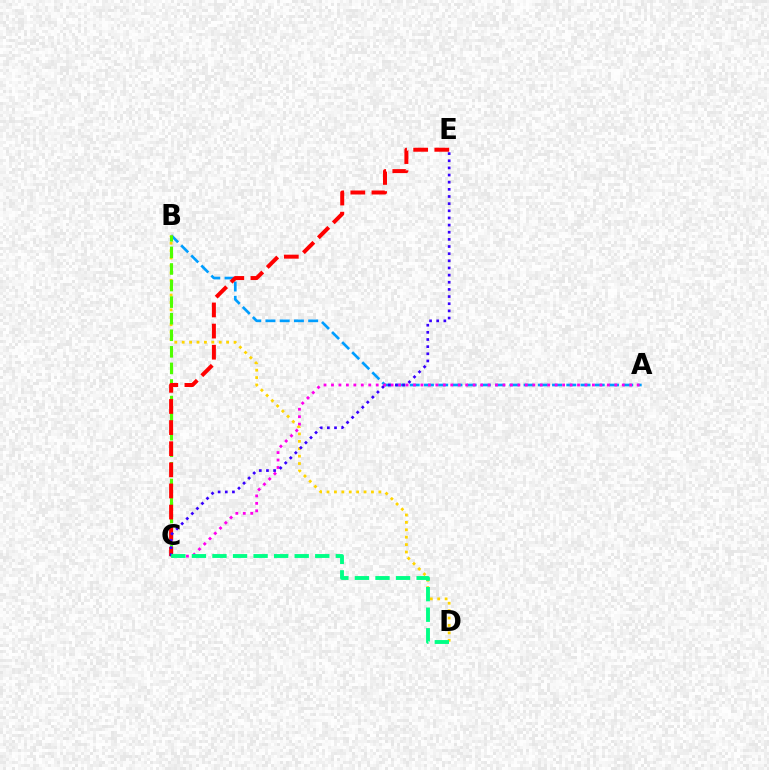{('A', 'B'): [{'color': '#009eff', 'line_style': 'dashed', 'thickness': 1.93}], ('A', 'C'): [{'color': '#ff00ed', 'line_style': 'dotted', 'thickness': 2.03}], ('B', 'D'): [{'color': '#ffd500', 'line_style': 'dotted', 'thickness': 2.01}], ('B', 'C'): [{'color': '#4fff00', 'line_style': 'dashed', 'thickness': 2.25}], ('C', 'E'): [{'color': '#ff0000', 'line_style': 'dashed', 'thickness': 2.87}, {'color': '#3700ff', 'line_style': 'dotted', 'thickness': 1.94}], ('C', 'D'): [{'color': '#00ff86', 'line_style': 'dashed', 'thickness': 2.79}]}